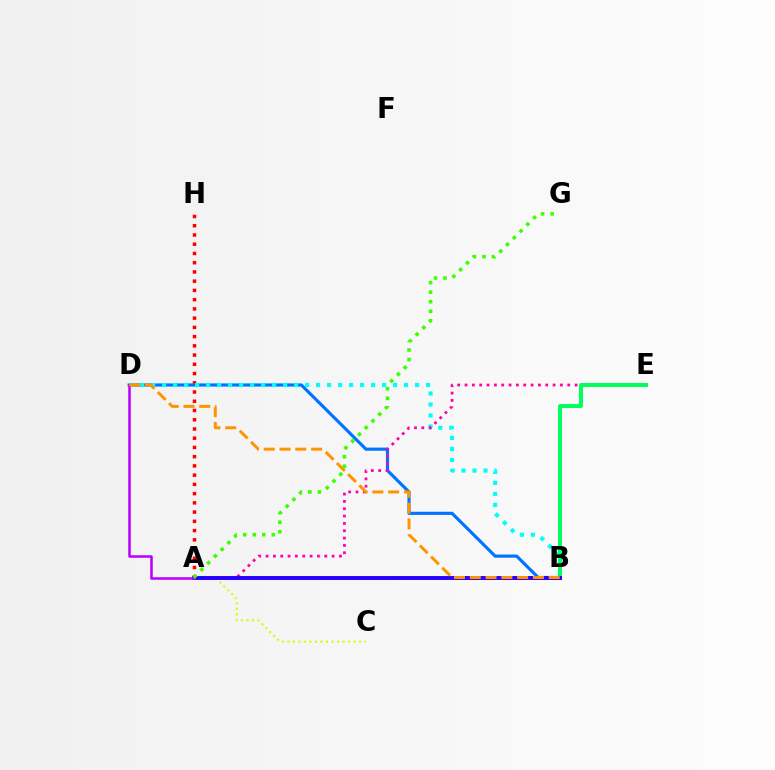{('A', 'H'): [{'color': '#ff0000', 'line_style': 'dotted', 'thickness': 2.51}], ('A', 'C'): [{'color': '#d1ff00', 'line_style': 'dotted', 'thickness': 1.5}], ('B', 'D'): [{'color': '#0074ff', 'line_style': 'solid', 'thickness': 2.27}, {'color': '#00fff6', 'line_style': 'dotted', 'thickness': 2.99}, {'color': '#ff9400', 'line_style': 'dashed', 'thickness': 2.14}], ('A', 'E'): [{'color': '#ff00ac', 'line_style': 'dotted', 'thickness': 1.99}], ('B', 'E'): [{'color': '#00ff5c', 'line_style': 'solid', 'thickness': 2.86}], ('A', 'B'): [{'color': '#2500ff', 'line_style': 'solid', 'thickness': 2.82}], ('A', 'D'): [{'color': '#b900ff', 'line_style': 'solid', 'thickness': 1.81}], ('A', 'G'): [{'color': '#3dff00', 'line_style': 'dotted', 'thickness': 2.59}]}